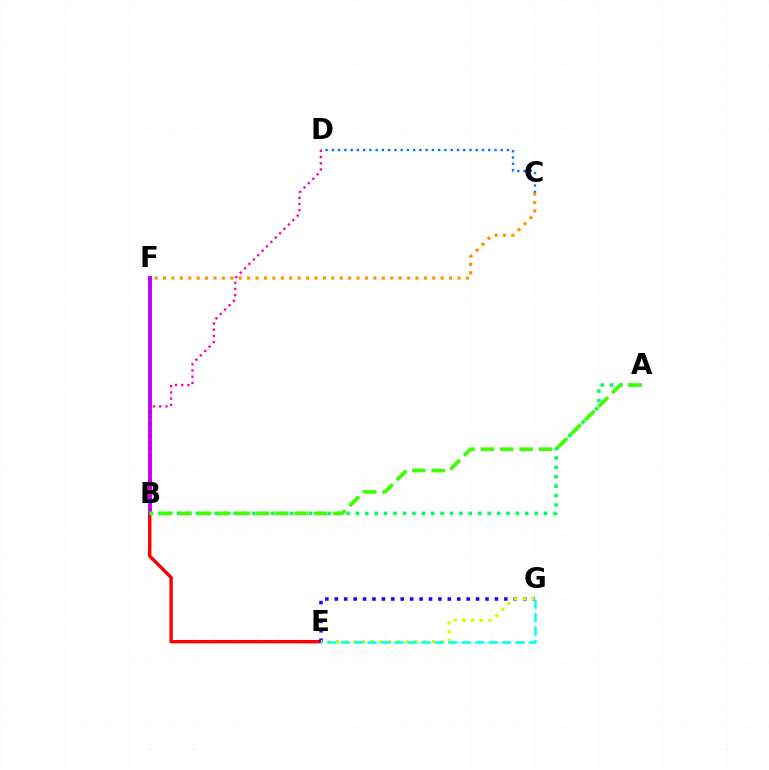{('C', 'D'): [{'color': '#0074ff', 'line_style': 'dotted', 'thickness': 1.7}], ('B', 'E'): [{'color': '#ff0000', 'line_style': 'solid', 'thickness': 2.44}], ('C', 'F'): [{'color': '#ff9400', 'line_style': 'dotted', 'thickness': 2.29}], ('B', 'F'): [{'color': '#b900ff', 'line_style': 'solid', 'thickness': 2.81}], ('E', 'G'): [{'color': '#2500ff', 'line_style': 'dotted', 'thickness': 2.56}, {'color': '#d1ff00', 'line_style': 'dotted', 'thickness': 2.36}, {'color': '#00fff6', 'line_style': 'dashed', 'thickness': 1.83}], ('A', 'B'): [{'color': '#00ff5c', 'line_style': 'dotted', 'thickness': 2.56}, {'color': '#3dff00', 'line_style': 'dashed', 'thickness': 2.63}], ('B', 'D'): [{'color': '#ff00ac', 'line_style': 'dotted', 'thickness': 1.68}]}